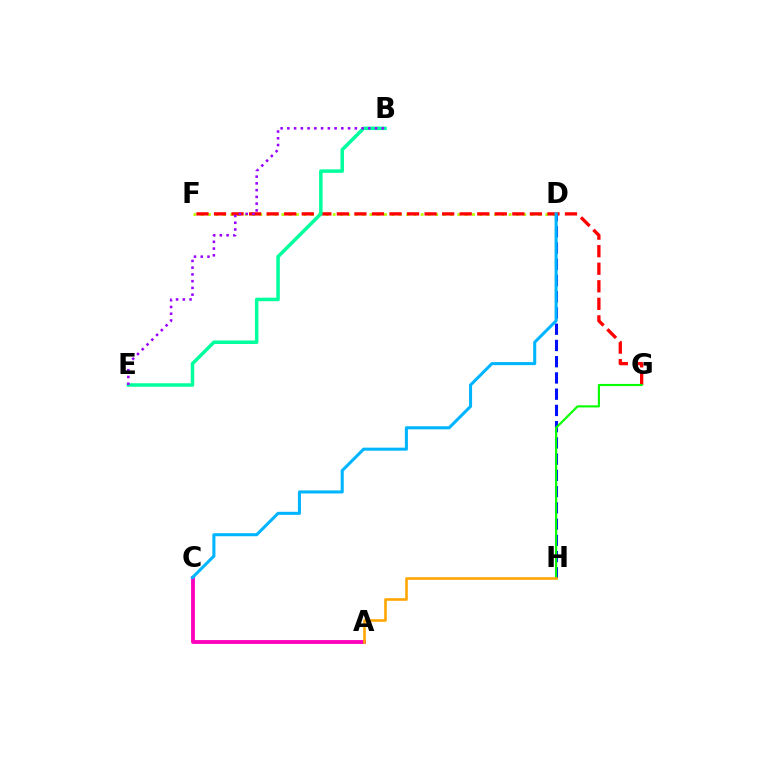{('D', 'F'): [{'color': '#b3ff00', 'line_style': 'dotted', 'thickness': 1.99}], ('F', 'G'): [{'color': '#ff0000', 'line_style': 'dashed', 'thickness': 2.38}], ('D', 'H'): [{'color': '#0010ff', 'line_style': 'dashed', 'thickness': 2.21}], ('A', 'C'): [{'color': '#ff00bd', 'line_style': 'solid', 'thickness': 2.76}], ('G', 'H'): [{'color': '#08ff00', 'line_style': 'solid', 'thickness': 1.54}], ('C', 'D'): [{'color': '#00b5ff', 'line_style': 'solid', 'thickness': 2.19}], ('B', 'E'): [{'color': '#00ff9d', 'line_style': 'solid', 'thickness': 2.52}, {'color': '#9b00ff', 'line_style': 'dotted', 'thickness': 1.83}], ('A', 'H'): [{'color': '#ffa500', 'line_style': 'solid', 'thickness': 1.87}]}